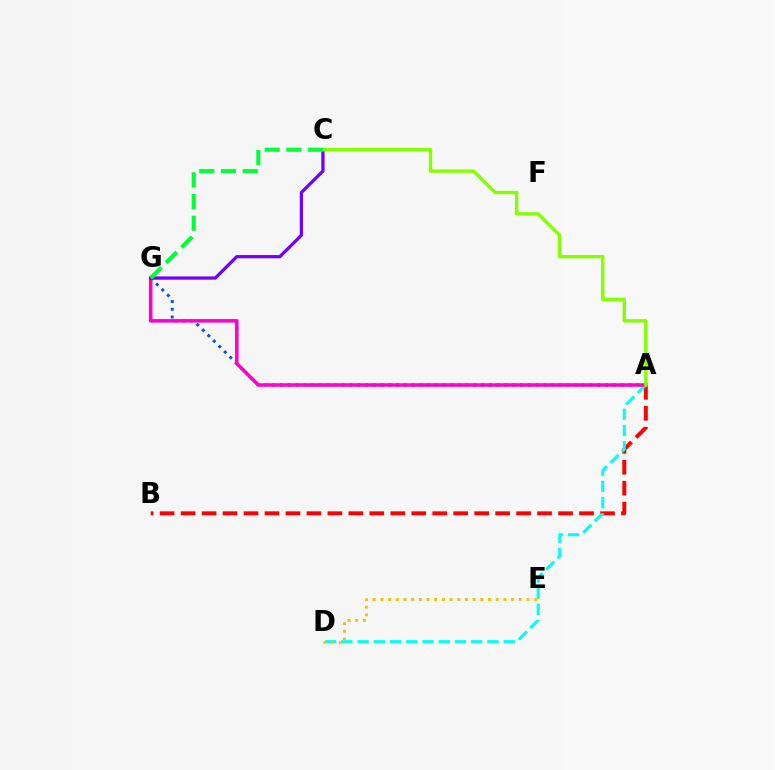{('A', 'G'): [{'color': '#004bff', 'line_style': 'dotted', 'thickness': 2.1}, {'color': '#ff00cf', 'line_style': 'solid', 'thickness': 2.55}], ('A', 'B'): [{'color': '#ff0000', 'line_style': 'dashed', 'thickness': 2.85}], ('A', 'D'): [{'color': '#00fff6', 'line_style': 'dashed', 'thickness': 2.21}], ('C', 'G'): [{'color': '#7200ff', 'line_style': 'solid', 'thickness': 2.34}, {'color': '#00ff39', 'line_style': 'dashed', 'thickness': 2.95}], ('D', 'E'): [{'color': '#ffbd00', 'line_style': 'dotted', 'thickness': 2.09}], ('A', 'C'): [{'color': '#84ff00', 'line_style': 'solid', 'thickness': 2.45}]}